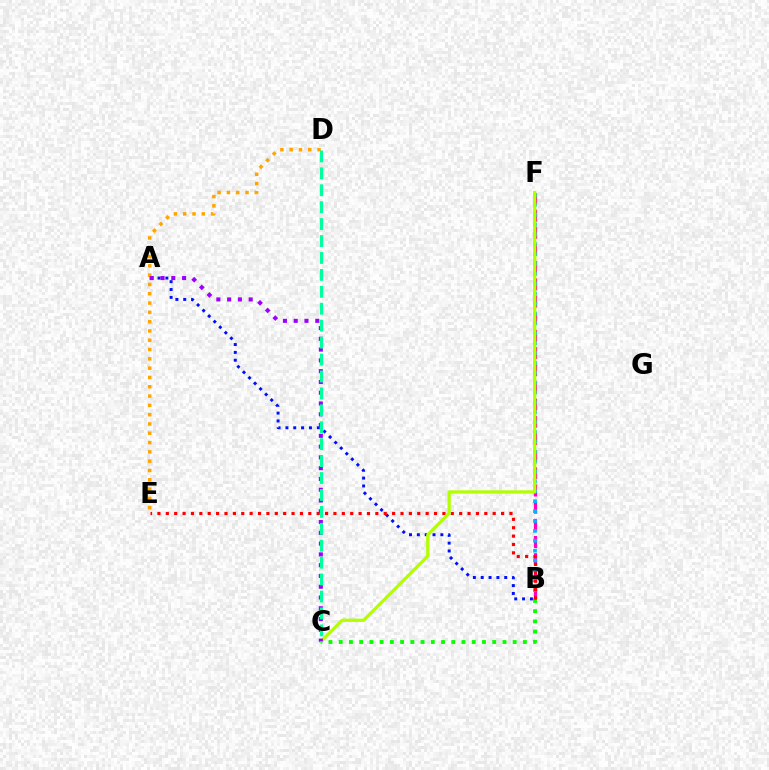{('A', 'B'): [{'color': '#0010ff', 'line_style': 'dotted', 'thickness': 2.13}], ('B', 'C'): [{'color': '#08ff00', 'line_style': 'dotted', 'thickness': 2.78}], ('B', 'F'): [{'color': '#ff00bd', 'line_style': 'dashed', 'thickness': 2.33}, {'color': '#00b5ff', 'line_style': 'dotted', 'thickness': 2.69}], ('B', 'E'): [{'color': '#ff0000', 'line_style': 'dotted', 'thickness': 2.28}], ('D', 'E'): [{'color': '#ffa500', 'line_style': 'dotted', 'thickness': 2.53}], ('C', 'F'): [{'color': '#b3ff00', 'line_style': 'solid', 'thickness': 2.34}], ('A', 'C'): [{'color': '#9b00ff', 'line_style': 'dotted', 'thickness': 2.93}], ('C', 'D'): [{'color': '#00ff9d', 'line_style': 'dashed', 'thickness': 2.3}]}